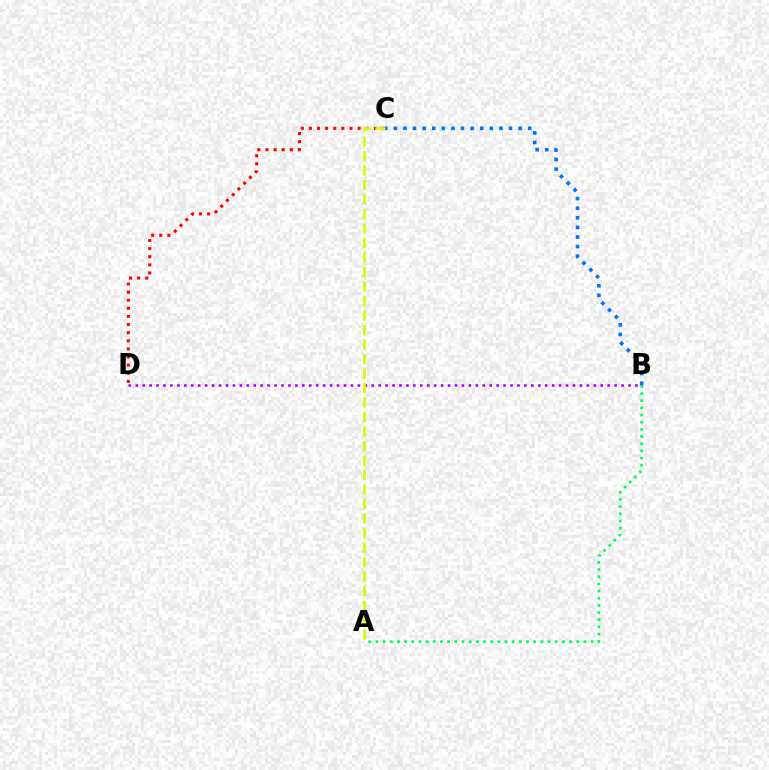{('A', 'B'): [{'color': '#00ff5c', 'line_style': 'dotted', 'thickness': 1.95}], ('C', 'D'): [{'color': '#ff0000', 'line_style': 'dotted', 'thickness': 2.2}], ('B', 'D'): [{'color': '#b900ff', 'line_style': 'dotted', 'thickness': 1.89}], ('B', 'C'): [{'color': '#0074ff', 'line_style': 'dotted', 'thickness': 2.61}], ('A', 'C'): [{'color': '#d1ff00', 'line_style': 'dashed', 'thickness': 1.97}]}